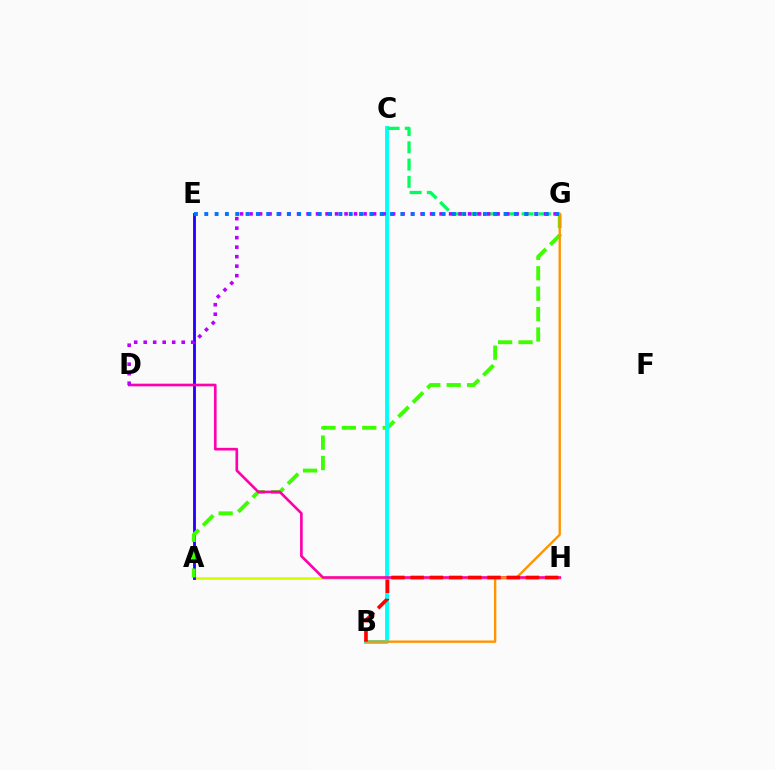{('A', 'H'): [{'color': '#d1ff00', 'line_style': 'solid', 'thickness': 1.87}], ('A', 'E'): [{'color': '#2500ff', 'line_style': 'solid', 'thickness': 2.03}], ('A', 'G'): [{'color': '#3dff00', 'line_style': 'dashed', 'thickness': 2.77}], ('B', 'C'): [{'color': '#00fff6', 'line_style': 'solid', 'thickness': 2.81}], ('D', 'H'): [{'color': '#ff00ac', 'line_style': 'solid', 'thickness': 1.91}], ('C', 'G'): [{'color': '#00ff5c', 'line_style': 'dashed', 'thickness': 2.34}], ('B', 'G'): [{'color': '#ff9400', 'line_style': 'solid', 'thickness': 1.71}], ('B', 'H'): [{'color': '#ff0000', 'line_style': 'dashed', 'thickness': 2.61}], ('D', 'G'): [{'color': '#b900ff', 'line_style': 'dotted', 'thickness': 2.58}], ('E', 'G'): [{'color': '#0074ff', 'line_style': 'dotted', 'thickness': 2.8}]}